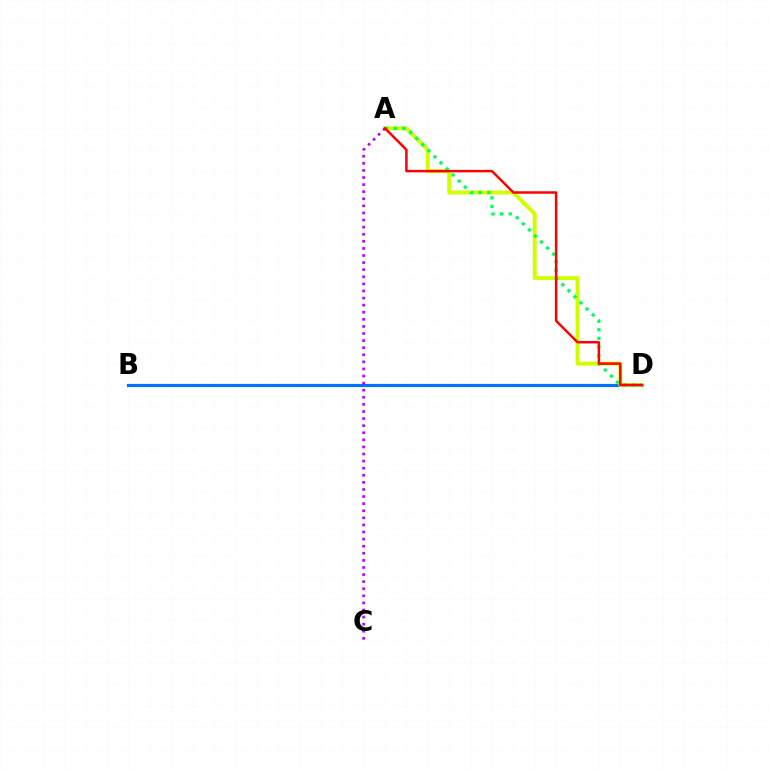{('B', 'D'): [{'color': '#0074ff', 'line_style': 'solid', 'thickness': 2.29}], ('A', 'D'): [{'color': '#d1ff00', 'line_style': 'solid', 'thickness': 2.83}, {'color': '#00ff5c', 'line_style': 'dotted', 'thickness': 2.33}, {'color': '#ff0000', 'line_style': 'solid', 'thickness': 1.78}], ('A', 'C'): [{'color': '#b900ff', 'line_style': 'dotted', 'thickness': 1.93}]}